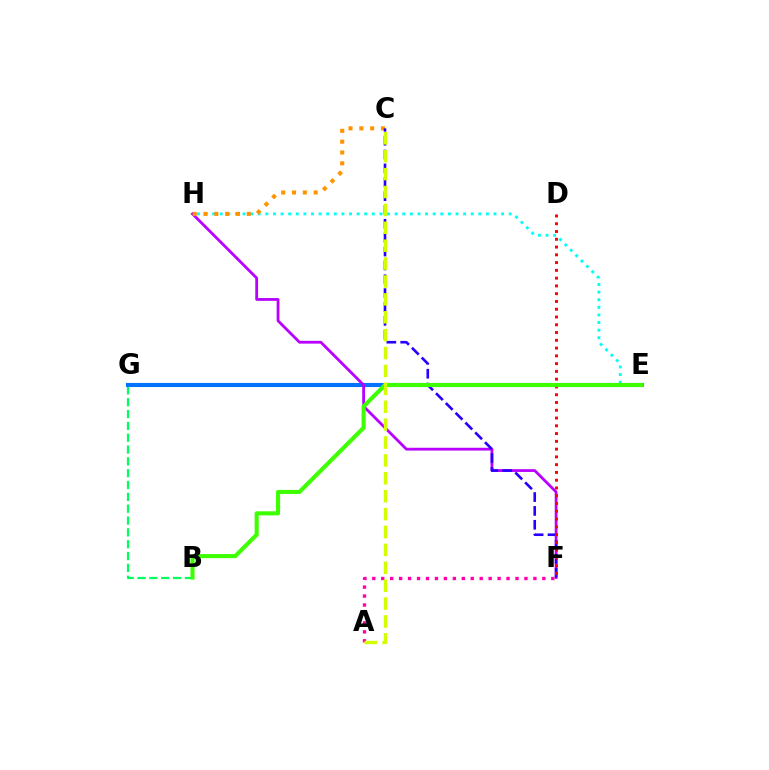{('B', 'G'): [{'color': '#00ff5c', 'line_style': 'dashed', 'thickness': 1.61}], ('E', 'G'): [{'color': '#0074ff', 'line_style': 'solid', 'thickness': 2.94}], ('F', 'H'): [{'color': '#b900ff', 'line_style': 'solid', 'thickness': 2.01}], ('E', 'H'): [{'color': '#00fff6', 'line_style': 'dotted', 'thickness': 2.07}], ('C', 'H'): [{'color': '#ff9400', 'line_style': 'dotted', 'thickness': 2.94}], ('A', 'F'): [{'color': '#ff00ac', 'line_style': 'dotted', 'thickness': 2.43}], ('C', 'F'): [{'color': '#2500ff', 'line_style': 'dashed', 'thickness': 1.88}], ('D', 'F'): [{'color': '#ff0000', 'line_style': 'dotted', 'thickness': 2.11}], ('B', 'E'): [{'color': '#3dff00', 'line_style': 'solid', 'thickness': 2.94}], ('A', 'C'): [{'color': '#d1ff00', 'line_style': 'dashed', 'thickness': 2.43}]}